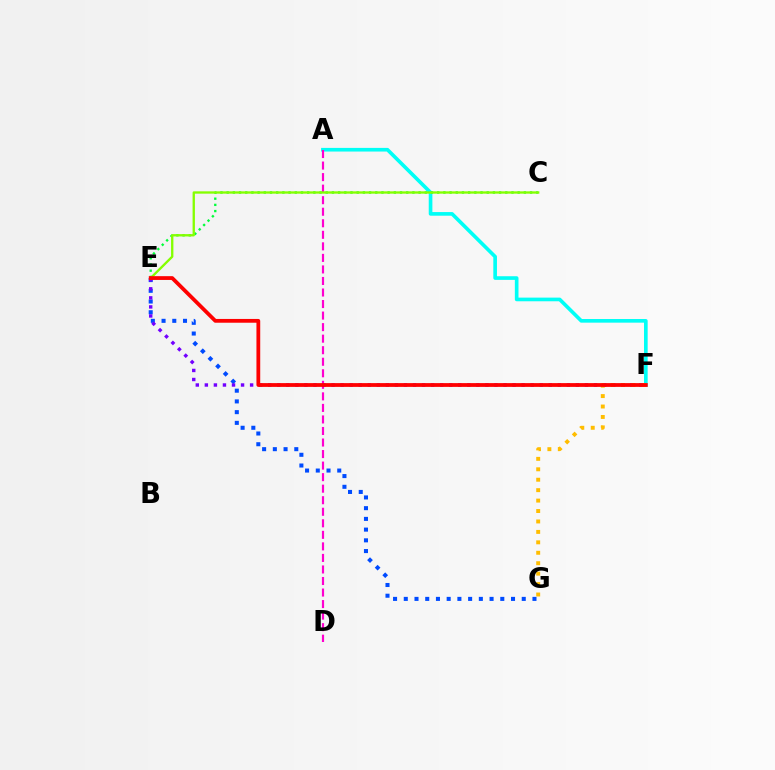{('A', 'F'): [{'color': '#00fff6', 'line_style': 'solid', 'thickness': 2.63}], ('A', 'D'): [{'color': '#ff00cf', 'line_style': 'dashed', 'thickness': 1.57}], ('E', 'G'): [{'color': '#004bff', 'line_style': 'dotted', 'thickness': 2.91}], ('E', 'F'): [{'color': '#7200ff', 'line_style': 'dotted', 'thickness': 2.46}, {'color': '#ff0000', 'line_style': 'solid', 'thickness': 2.72}], ('F', 'G'): [{'color': '#ffbd00', 'line_style': 'dotted', 'thickness': 2.84}], ('C', 'E'): [{'color': '#00ff39', 'line_style': 'dotted', 'thickness': 1.68}, {'color': '#84ff00', 'line_style': 'solid', 'thickness': 1.68}]}